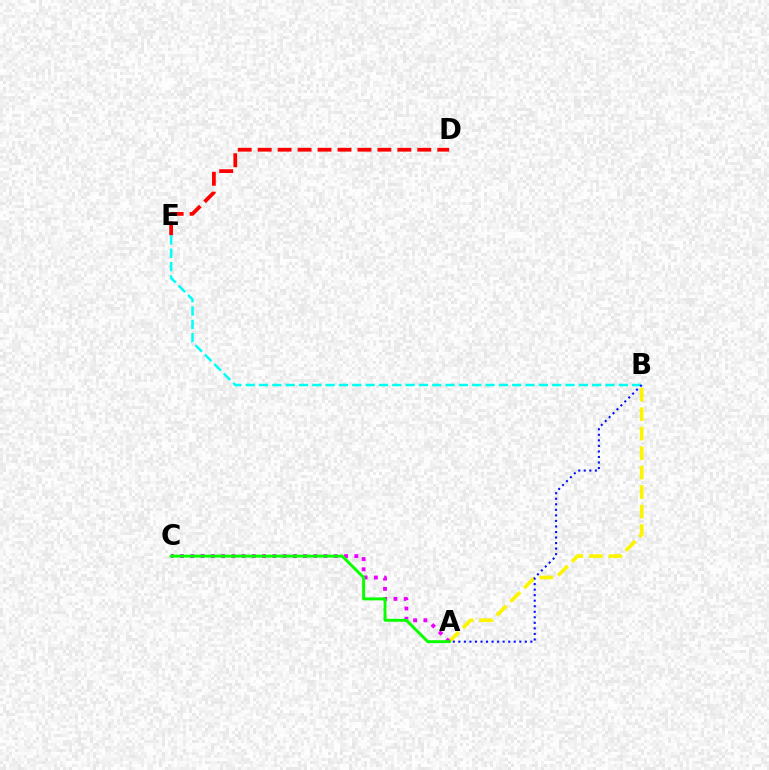{('A', 'B'): [{'color': '#fcf500', 'line_style': 'dashed', 'thickness': 2.65}, {'color': '#0010ff', 'line_style': 'dotted', 'thickness': 1.51}], ('A', 'C'): [{'color': '#ee00ff', 'line_style': 'dotted', 'thickness': 2.78}, {'color': '#08ff00', 'line_style': 'solid', 'thickness': 2.11}], ('D', 'E'): [{'color': '#ff0000', 'line_style': 'dashed', 'thickness': 2.71}], ('B', 'E'): [{'color': '#00fff6', 'line_style': 'dashed', 'thickness': 1.81}]}